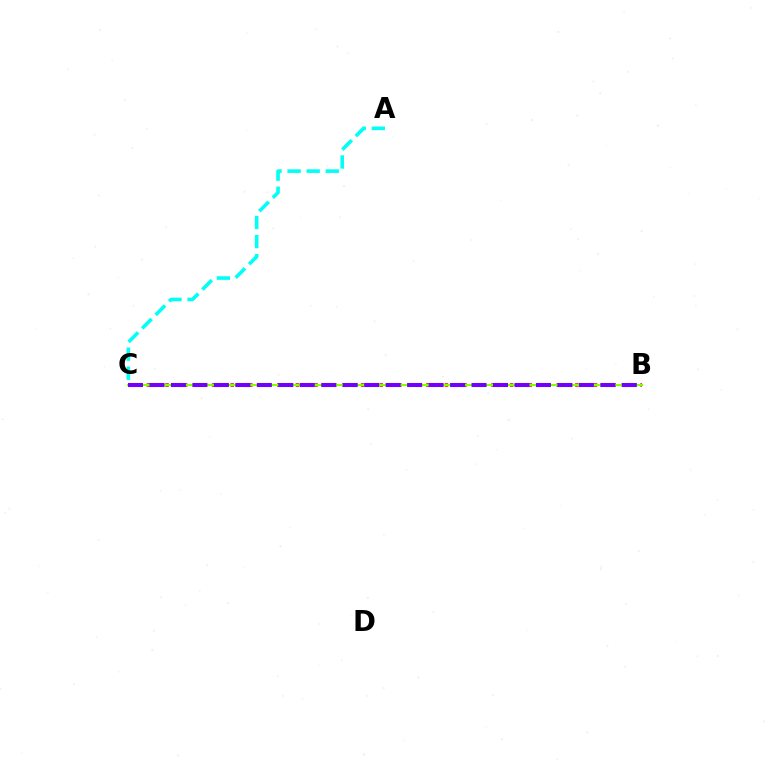{('B', 'C'): [{'color': '#ff0000', 'line_style': 'dotted', 'thickness': 2.53}, {'color': '#84ff00', 'line_style': 'solid', 'thickness': 1.51}, {'color': '#7200ff', 'line_style': 'dashed', 'thickness': 2.92}], ('A', 'C'): [{'color': '#00fff6', 'line_style': 'dashed', 'thickness': 2.59}]}